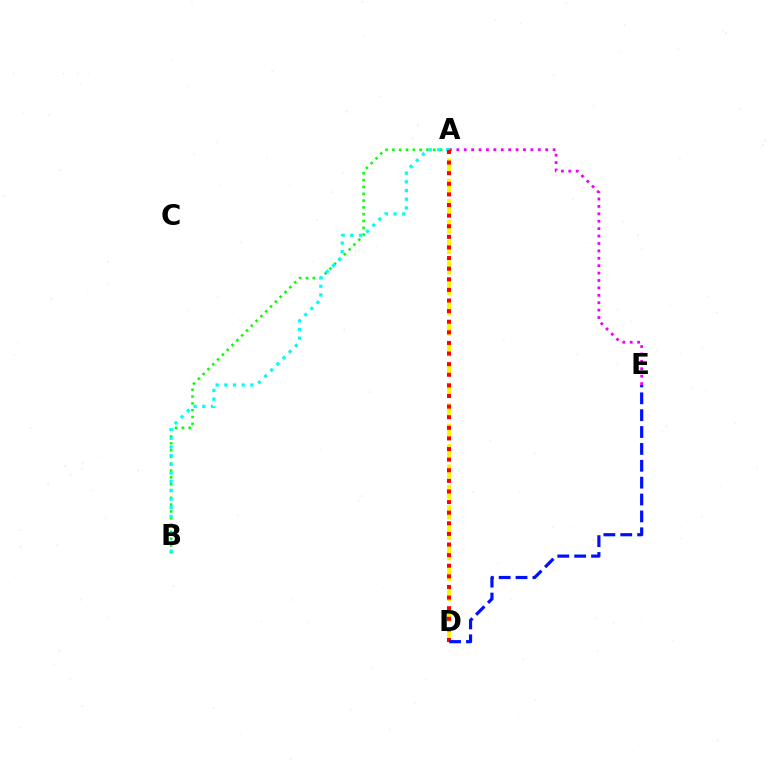{('A', 'B'): [{'color': '#08ff00', 'line_style': 'dotted', 'thickness': 1.85}, {'color': '#00fff6', 'line_style': 'dotted', 'thickness': 2.36}], ('A', 'E'): [{'color': '#ee00ff', 'line_style': 'dotted', 'thickness': 2.01}], ('A', 'D'): [{'color': '#fcf500', 'line_style': 'dashed', 'thickness': 2.77}, {'color': '#ff0000', 'line_style': 'dotted', 'thickness': 2.88}], ('D', 'E'): [{'color': '#0010ff', 'line_style': 'dashed', 'thickness': 2.29}]}